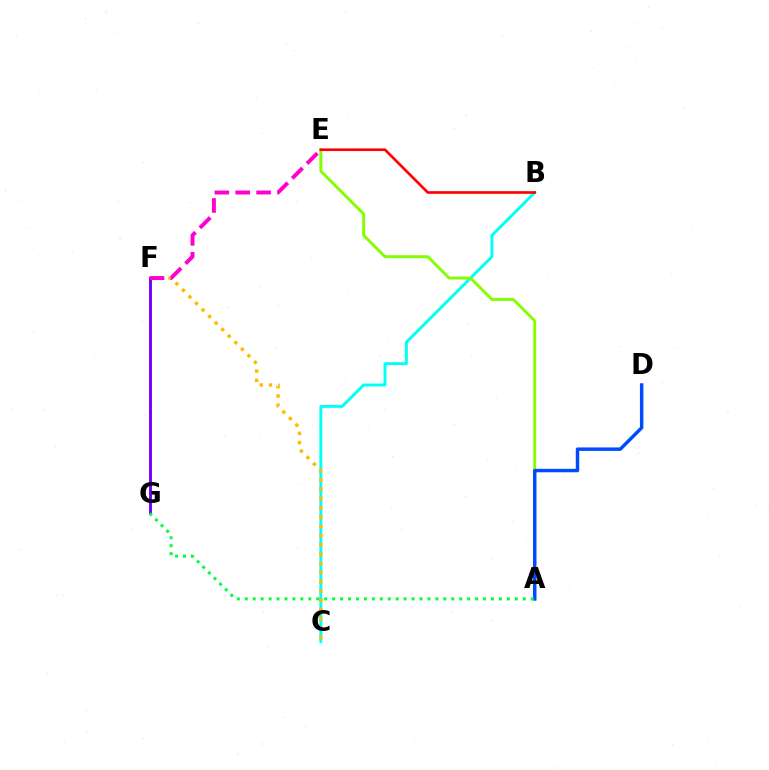{('B', 'C'): [{'color': '#00fff6', 'line_style': 'solid', 'thickness': 2.09}], ('A', 'E'): [{'color': '#84ff00', 'line_style': 'solid', 'thickness': 2.12}], ('C', 'F'): [{'color': '#ffbd00', 'line_style': 'dotted', 'thickness': 2.51}], ('F', 'G'): [{'color': '#7200ff', 'line_style': 'solid', 'thickness': 2.1}], ('B', 'E'): [{'color': '#ff0000', 'line_style': 'solid', 'thickness': 1.91}], ('A', 'D'): [{'color': '#004bff', 'line_style': 'solid', 'thickness': 2.48}], ('A', 'G'): [{'color': '#00ff39', 'line_style': 'dotted', 'thickness': 2.16}], ('E', 'F'): [{'color': '#ff00cf', 'line_style': 'dashed', 'thickness': 2.84}]}